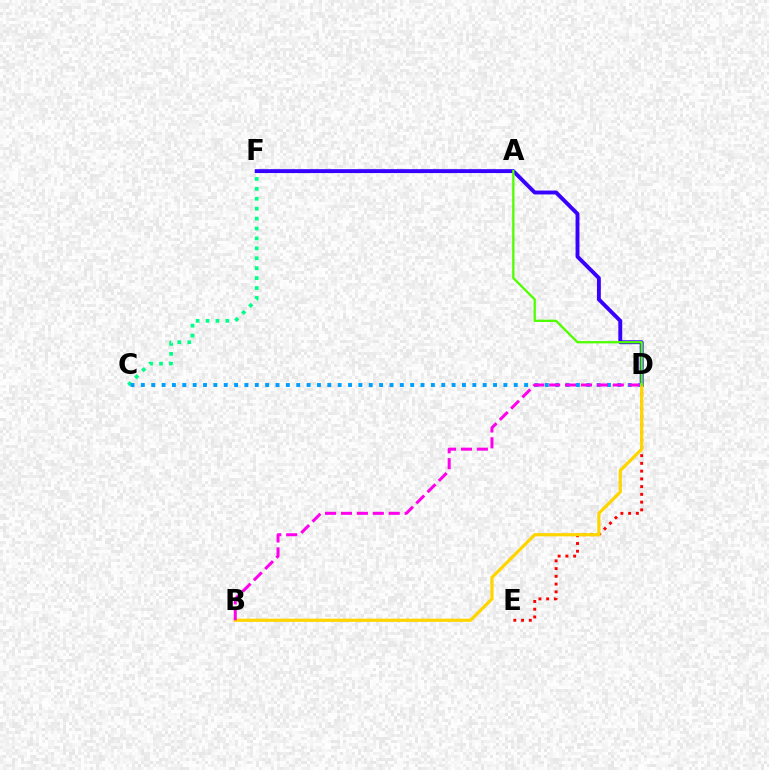{('D', 'E'): [{'color': '#ff0000', 'line_style': 'dotted', 'thickness': 2.11}], ('C', 'F'): [{'color': '#00ff86', 'line_style': 'dotted', 'thickness': 2.7}], ('D', 'F'): [{'color': '#3700ff', 'line_style': 'solid', 'thickness': 2.8}], ('C', 'D'): [{'color': '#009eff', 'line_style': 'dotted', 'thickness': 2.81}], ('B', 'D'): [{'color': '#ffd500', 'line_style': 'solid', 'thickness': 2.31}, {'color': '#ff00ed', 'line_style': 'dashed', 'thickness': 2.16}], ('A', 'D'): [{'color': '#4fff00', 'line_style': 'solid', 'thickness': 1.66}]}